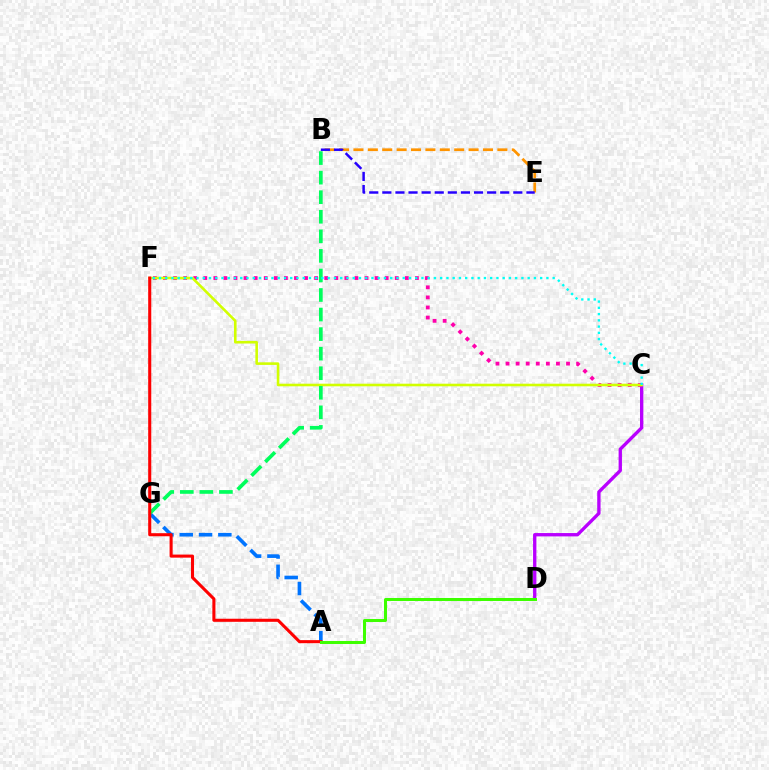{('C', 'D'): [{'color': '#b900ff', 'line_style': 'solid', 'thickness': 2.4}], ('C', 'F'): [{'color': '#ff00ac', 'line_style': 'dotted', 'thickness': 2.74}, {'color': '#d1ff00', 'line_style': 'solid', 'thickness': 1.87}, {'color': '#00fff6', 'line_style': 'dotted', 'thickness': 1.7}], ('B', 'E'): [{'color': '#ff9400', 'line_style': 'dashed', 'thickness': 1.96}, {'color': '#2500ff', 'line_style': 'dashed', 'thickness': 1.78}], ('A', 'G'): [{'color': '#0074ff', 'line_style': 'dashed', 'thickness': 2.62}], ('B', 'G'): [{'color': '#00ff5c', 'line_style': 'dashed', 'thickness': 2.66}], ('A', 'F'): [{'color': '#ff0000', 'line_style': 'solid', 'thickness': 2.21}], ('A', 'D'): [{'color': '#3dff00', 'line_style': 'solid', 'thickness': 2.17}]}